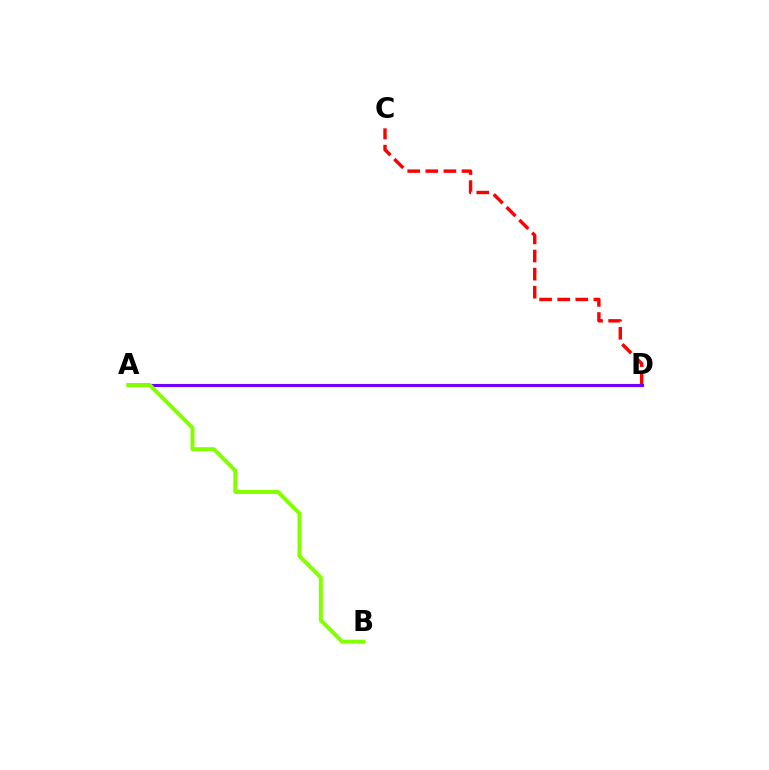{('C', 'D'): [{'color': '#ff0000', 'line_style': 'dashed', 'thickness': 2.46}], ('A', 'D'): [{'color': '#00fff6', 'line_style': 'dotted', 'thickness': 2.12}, {'color': '#7200ff', 'line_style': 'solid', 'thickness': 2.25}], ('A', 'B'): [{'color': '#84ff00', 'line_style': 'solid', 'thickness': 2.87}]}